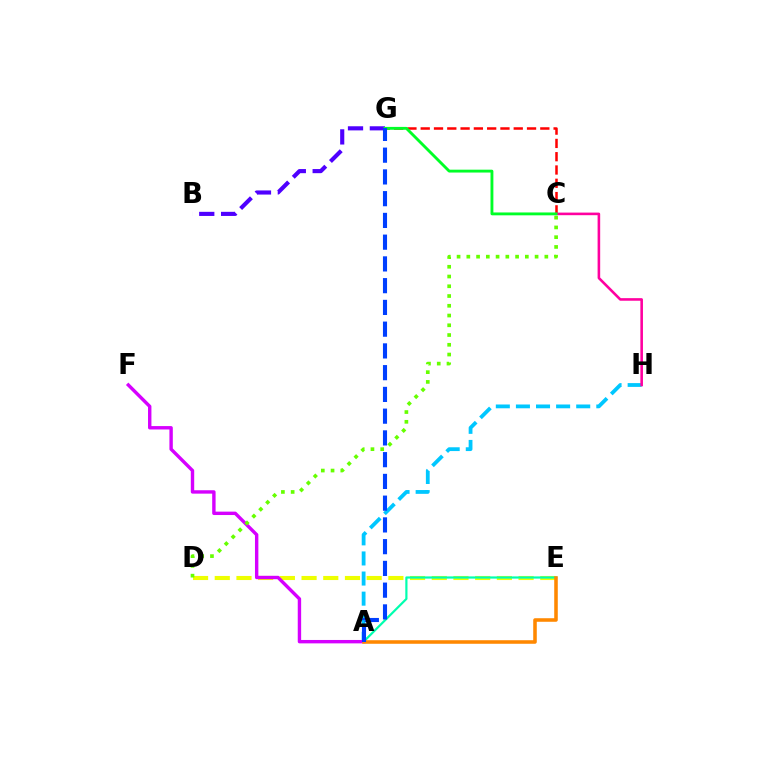{('D', 'E'): [{'color': '#eeff00', 'line_style': 'dashed', 'thickness': 2.95}], ('A', 'E'): [{'color': '#00ffaf', 'line_style': 'solid', 'thickness': 1.59}, {'color': '#ff8800', 'line_style': 'solid', 'thickness': 2.56}], ('A', 'H'): [{'color': '#00c7ff', 'line_style': 'dashed', 'thickness': 2.73}], ('A', 'F'): [{'color': '#d600ff', 'line_style': 'solid', 'thickness': 2.45}], ('C', 'G'): [{'color': '#ff0000', 'line_style': 'dashed', 'thickness': 1.81}, {'color': '#00ff27', 'line_style': 'solid', 'thickness': 2.06}], ('C', 'H'): [{'color': '#ff00a0', 'line_style': 'solid', 'thickness': 1.86}], ('B', 'G'): [{'color': '#4f00ff', 'line_style': 'dashed', 'thickness': 2.97}], ('C', 'D'): [{'color': '#66ff00', 'line_style': 'dotted', 'thickness': 2.65}], ('A', 'G'): [{'color': '#003fff', 'line_style': 'dashed', 'thickness': 2.95}]}